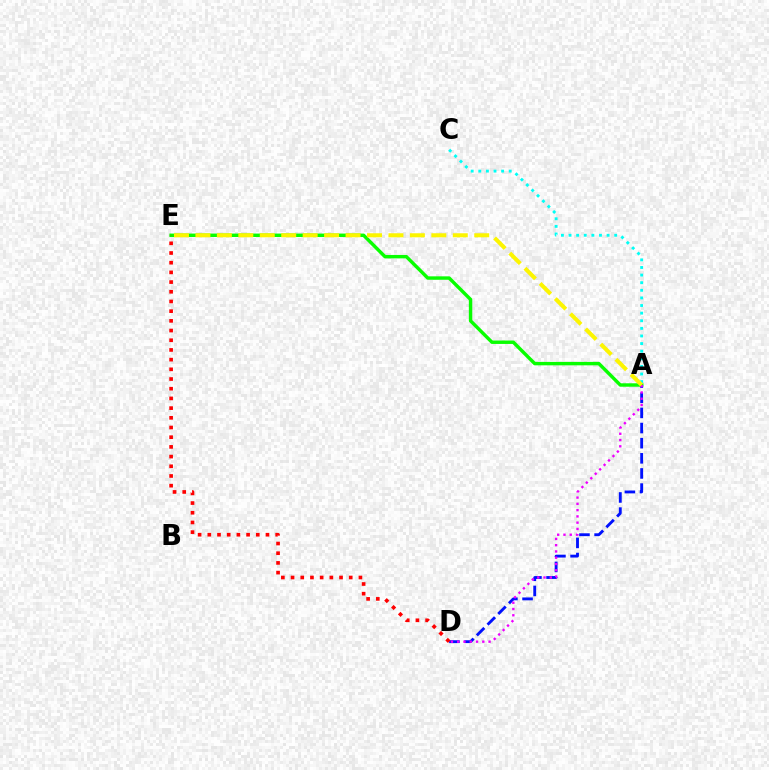{('A', 'E'): [{'color': '#08ff00', 'line_style': 'solid', 'thickness': 2.47}, {'color': '#fcf500', 'line_style': 'dashed', 'thickness': 2.91}], ('A', 'D'): [{'color': '#0010ff', 'line_style': 'dashed', 'thickness': 2.06}, {'color': '#ee00ff', 'line_style': 'dotted', 'thickness': 1.7}], ('A', 'C'): [{'color': '#00fff6', 'line_style': 'dotted', 'thickness': 2.07}], ('D', 'E'): [{'color': '#ff0000', 'line_style': 'dotted', 'thickness': 2.63}]}